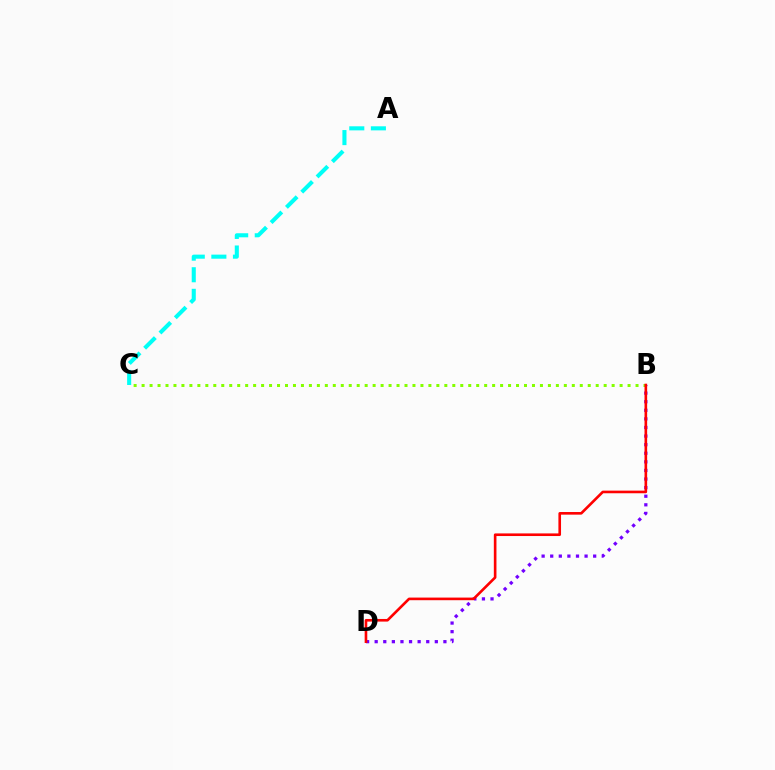{('B', 'D'): [{'color': '#7200ff', 'line_style': 'dotted', 'thickness': 2.33}, {'color': '#ff0000', 'line_style': 'solid', 'thickness': 1.89}], ('B', 'C'): [{'color': '#84ff00', 'line_style': 'dotted', 'thickness': 2.16}], ('A', 'C'): [{'color': '#00fff6', 'line_style': 'dashed', 'thickness': 2.93}]}